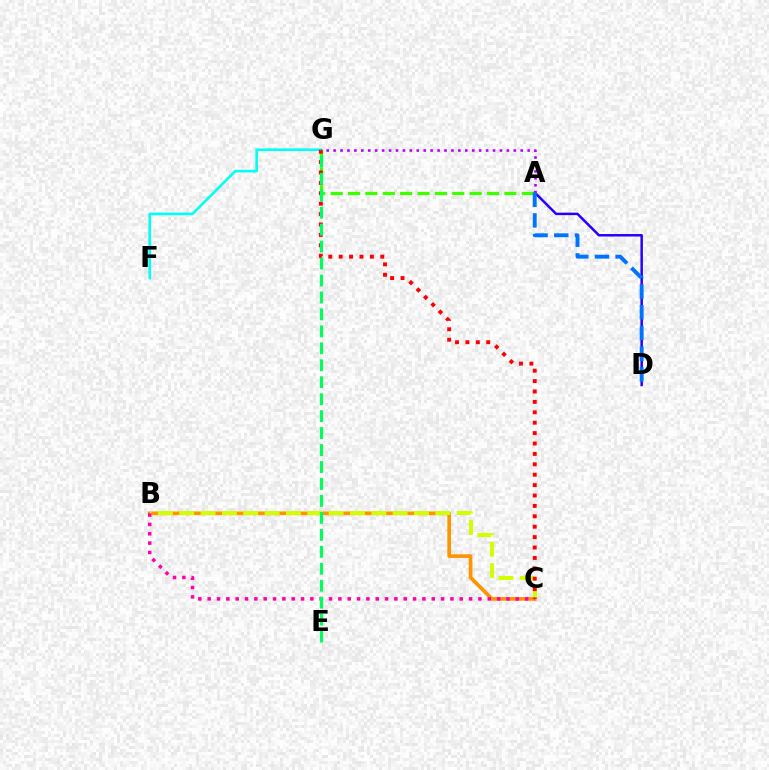{('F', 'G'): [{'color': '#00fff6', 'line_style': 'solid', 'thickness': 1.89}], ('A', 'D'): [{'color': '#2500ff', 'line_style': 'solid', 'thickness': 1.79}, {'color': '#0074ff', 'line_style': 'dashed', 'thickness': 2.81}], ('B', 'C'): [{'color': '#ff9400', 'line_style': 'solid', 'thickness': 2.64}, {'color': '#d1ff00', 'line_style': 'dashed', 'thickness': 2.9}, {'color': '#ff00ac', 'line_style': 'dotted', 'thickness': 2.54}], ('A', 'G'): [{'color': '#3dff00', 'line_style': 'dashed', 'thickness': 2.36}, {'color': '#b900ff', 'line_style': 'dotted', 'thickness': 1.88}], ('C', 'G'): [{'color': '#ff0000', 'line_style': 'dotted', 'thickness': 2.83}], ('E', 'G'): [{'color': '#00ff5c', 'line_style': 'dashed', 'thickness': 2.3}]}